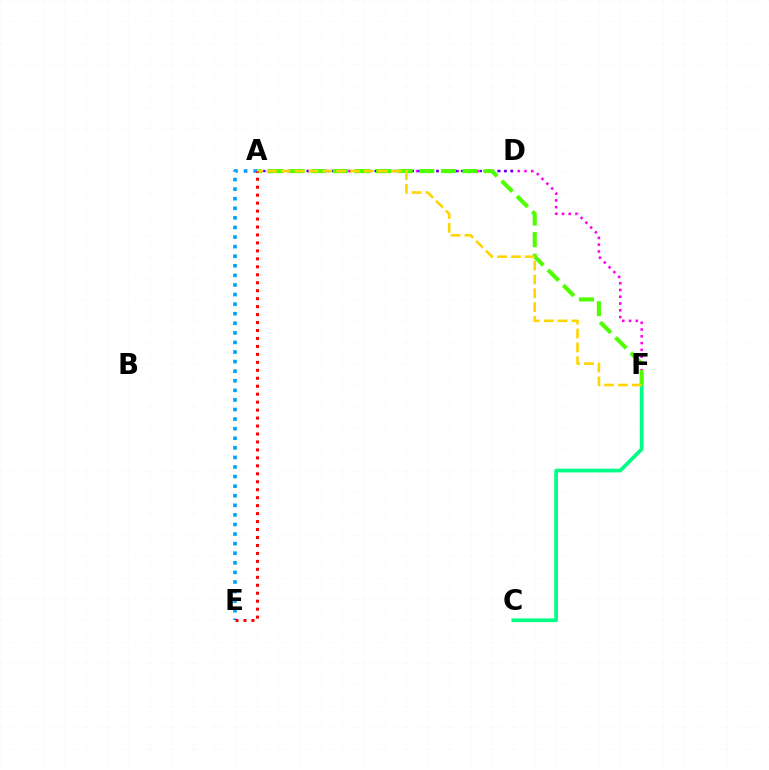{('A', 'F'): [{'color': '#ff00ed', 'line_style': 'dotted', 'thickness': 1.84}, {'color': '#4fff00', 'line_style': 'dashed', 'thickness': 2.94}, {'color': '#ffd500', 'line_style': 'dashed', 'thickness': 1.88}], ('A', 'D'): [{'color': '#3700ff', 'line_style': 'dotted', 'thickness': 1.68}], ('C', 'F'): [{'color': '#00ff86', 'line_style': 'solid', 'thickness': 2.68}], ('A', 'E'): [{'color': '#009eff', 'line_style': 'dotted', 'thickness': 2.6}, {'color': '#ff0000', 'line_style': 'dotted', 'thickness': 2.16}]}